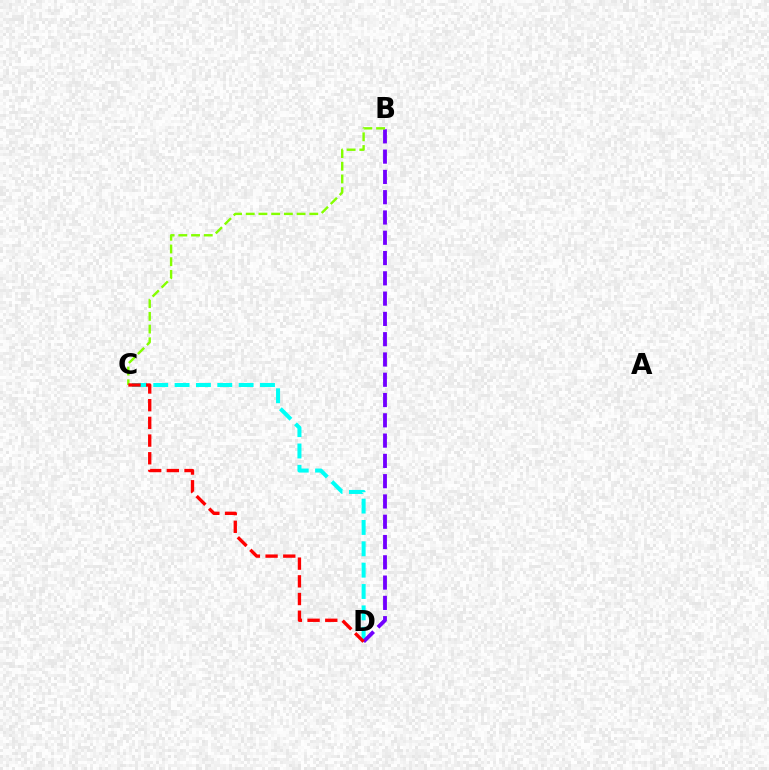{('C', 'D'): [{'color': '#00fff6', 'line_style': 'dashed', 'thickness': 2.9}, {'color': '#ff0000', 'line_style': 'dashed', 'thickness': 2.4}], ('B', 'D'): [{'color': '#7200ff', 'line_style': 'dashed', 'thickness': 2.76}], ('B', 'C'): [{'color': '#84ff00', 'line_style': 'dashed', 'thickness': 1.73}]}